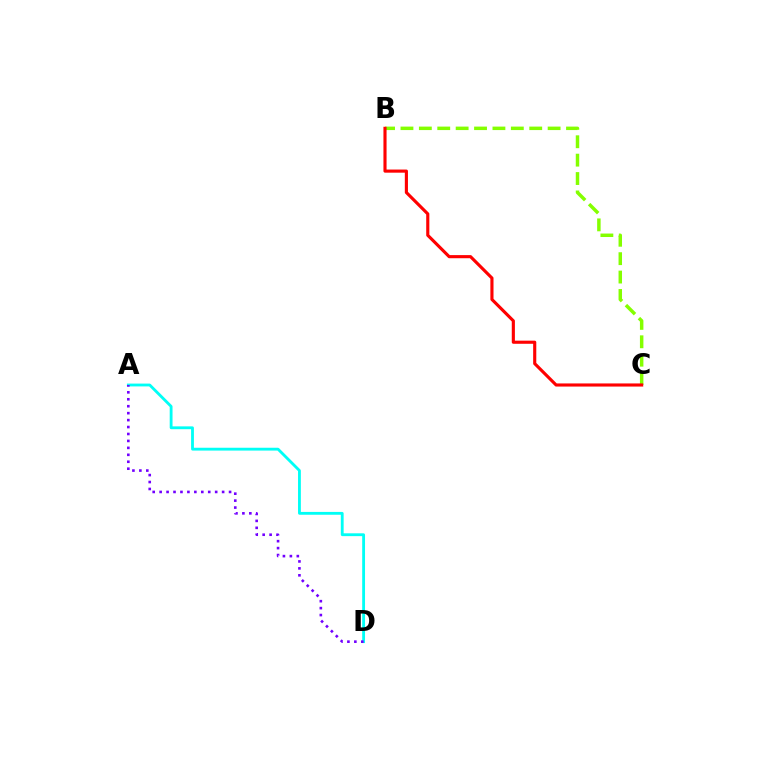{('B', 'C'): [{'color': '#84ff00', 'line_style': 'dashed', 'thickness': 2.5}, {'color': '#ff0000', 'line_style': 'solid', 'thickness': 2.25}], ('A', 'D'): [{'color': '#00fff6', 'line_style': 'solid', 'thickness': 2.04}, {'color': '#7200ff', 'line_style': 'dotted', 'thickness': 1.89}]}